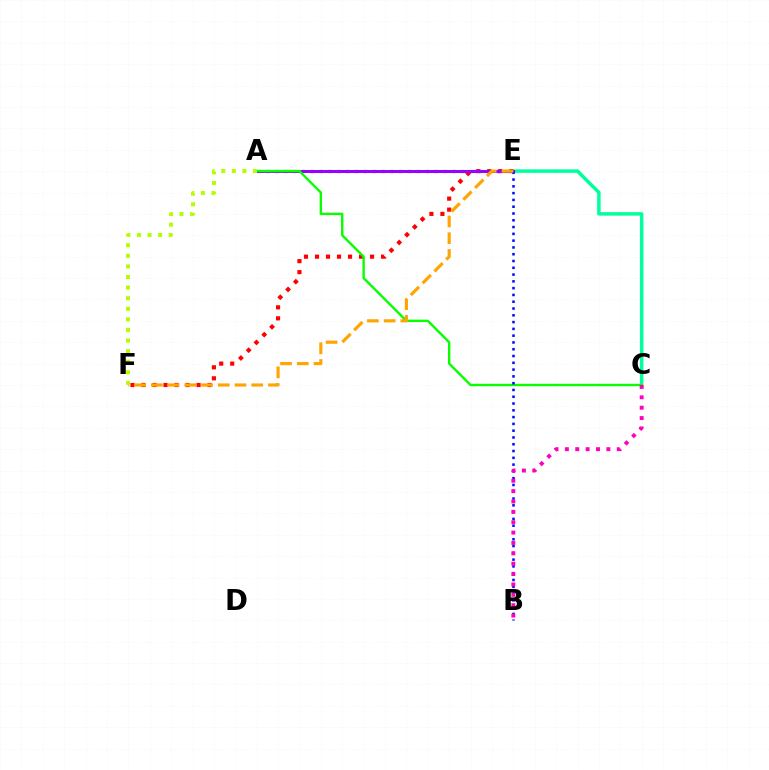{('C', 'E'): [{'color': '#00ff9d', 'line_style': 'solid', 'thickness': 2.52}], ('E', 'F'): [{'color': '#ff0000', 'line_style': 'dotted', 'thickness': 2.99}, {'color': '#ffa500', 'line_style': 'dashed', 'thickness': 2.27}], ('A', 'E'): [{'color': '#00b5ff', 'line_style': 'dotted', 'thickness': 2.4}, {'color': '#9b00ff', 'line_style': 'solid', 'thickness': 2.16}], ('A', 'C'): [{'color': '#08ff00', 'line_style': 'solid', 'thickness': 1.72}], ('B', 'E'): [{'color': '#0010ff', 'line_style': 'dotted', 'thickness': 1.84}], ('B', 'C'): [{'color': '#ff00bd', 'line_style': 'dotted', 'thickness': 2.82}], ('A', 'F'): [{'color': '#b3ff00', 'line_style': 'dotted', 'thickness': 2.88}]}